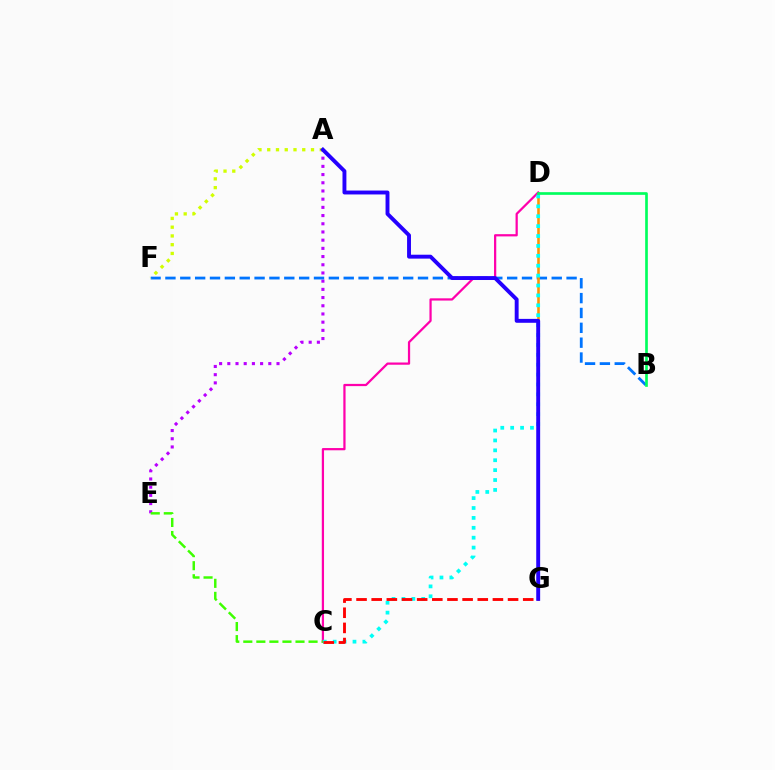{('A', 'E'): [{'color': '#b900ff', 'line_style': 'dotted', 'thickness': 2.23}], ('B', 'F'): [{'color': '#0074ff', 'line_style': 'dashed', 'thickness': 2.02}], ('D', 'G'): [{'color': '#ff9400', 'line_style': 'solid', 'thickness': 1.86}], ('C', 'D'): [{'color': '#ff00ac', 'line_style': 'solid', 'thickness': 1.61}, {'color': '#00fff6', 'line_style': 'dotted', 'thickness': 2.69}], ('C', 'E'): [{'color': '#3dff00', 'line_style': 'dashed', 'thickness': 1.77}], ('A', 'F'): [{'color': '#d1ff00', 'line_style': 'dotted', 'thickness': 2.38}], ('B', 'D'): [{'color': '#00ff5c', 'line_style': 'solid', 'thickness': 1.92}], ('C', 'G'): [{'color': '#ff0000', 'line_style': 'dashed', 'thickness': 2.06}], ('A', 'G'): [{'color': '#2500ff', 'line_style': 'solid', 'thickness': 2.81}]}